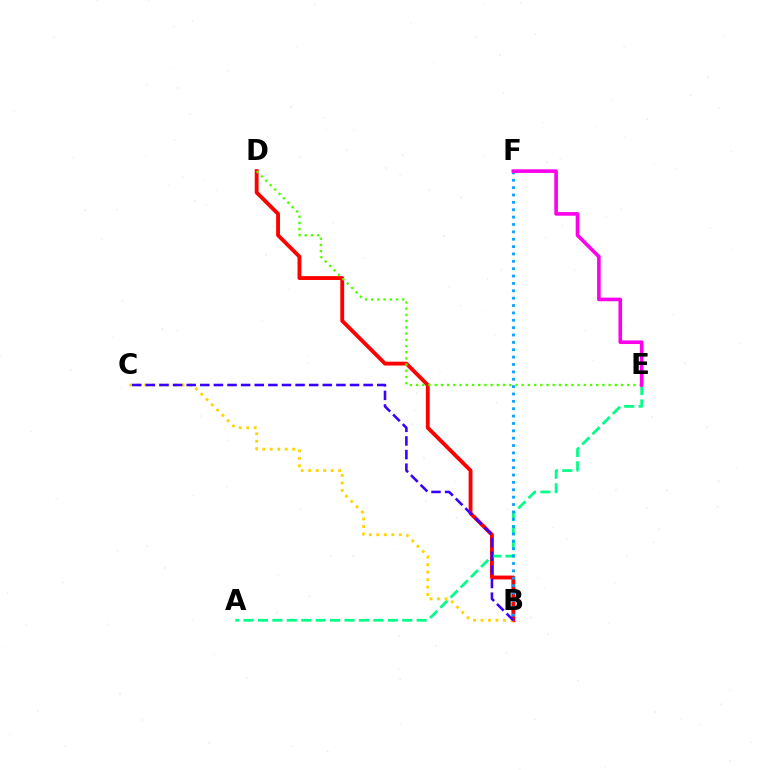{('B', 'D'): [{'color': '#ff0000', 'line_style': 'solid', 'thickness': 2.77}], ('A', 'E'): [{'color': '#00ff86', 'line_style': 'dashed', 'thickness': 1.96}], ('B', 'F'): [{'color': '#009eff', 'line_style': 'dotted', 'thickness': 2.0}], ('B', 'C'): [{'color': '#ffd500', 'line_style': 'dotted', 'thickness': 2.03}, {'color': '#3700ff', 'line_style': 'dashed', 'thickness': 1.85}], ('D', 'E'): [{'color': '#4fff00', 'line_style': 'dotted', 'thickness': 1.69}], ('E', 'F'): [{'color': '#ff00ed', 'line_style': 'solid', 'thickness': 2.61}]}